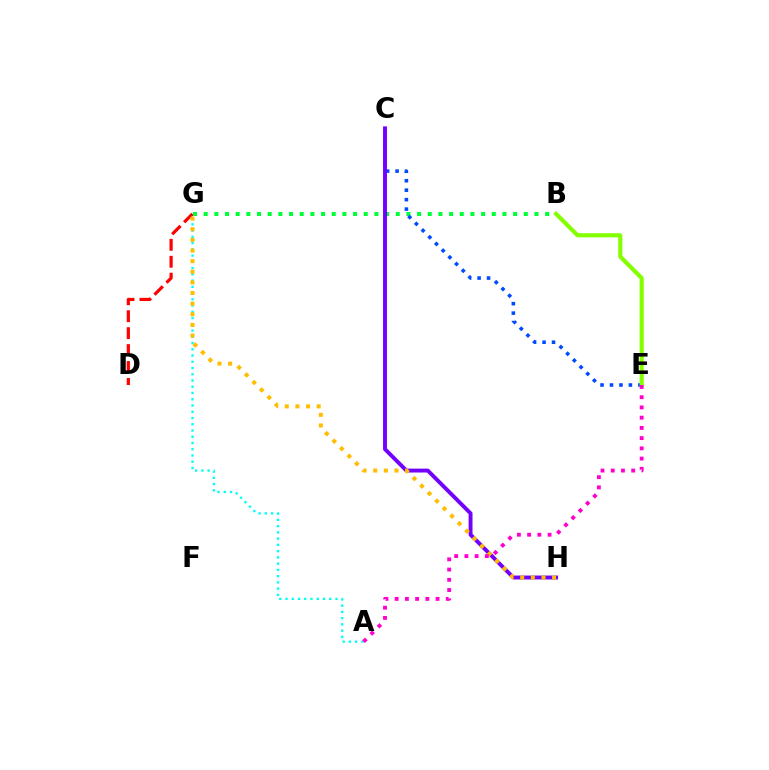{('D', 'G'): [{'color': '#ff0000', 'line_style': 'dashed', 'thickness': 2.3}], ('B', 'G'): [{'color': '#00ff39', 'line_style': 'dotted', 'thickness': 2.9}], ('A', 'G'): [{'color': '#00fff6', 'line_style': 'dotted', 'thickness': 1.7}], ('C', 'E'): [{'color': '#004bff', 'line_style': 'dotted', 'thickness': 2.57}], ('C', 'H'): [{'color': '#7200ff', 'line_style': 'solid', 'thickness': 2.81}], ('B', 'E'): [{'color': '#84ff00', 'line_style': 'solid', 'thickness': 2.97}], ('G', 'H'): [{'color': '#ffbd00', 'line_style': 'dotted', 'thickness': 2.89}], ('A', 'E'): [{'color': '#ff00cf', 'line_style': 'dotted', 'thickness': 2.78}]}